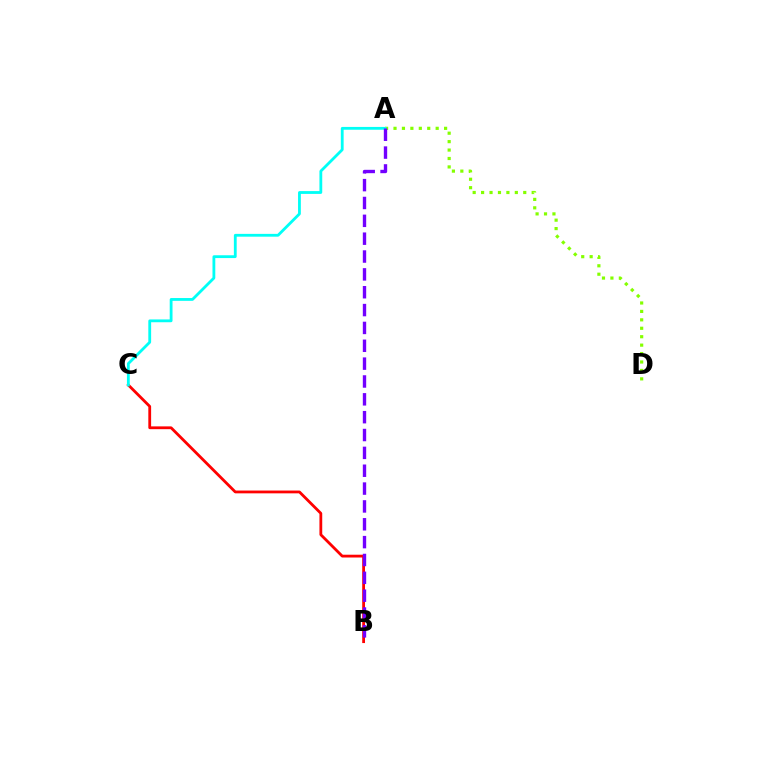{('B', 'C'): [{'color': '#ff0000', 'line_style': 'solid', 'thickness': 2.01}], ('A', 'D'): [{'color': '#84ff00', 'line_style': 'dotted', 'thickness': 2.29}], ('A', 'C'): [{'color': '#00fff6', 'line_style': 'solid', 'thickness': 2.02}], ('A', 'B'): [{'color': '#7200ff', 'line_style': 'dashed', 'thickness': 2.42}]}